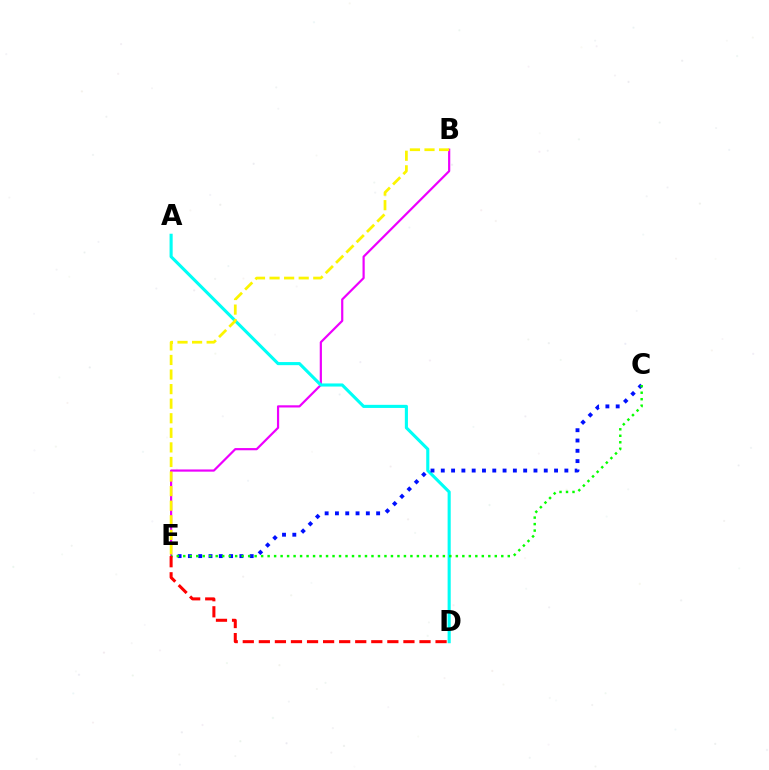{('B', 'E'): [{'color': '#ee00ff', 'line_style': 'solid', 'thickness': 1.58}, {'color': '#fcf500', 'line_style': 'dashed', 'thickness': 1.98}], ('A', 'D'): [{'color': '#00fff6', 'line_style': 'solid', 'thickness': 2.23}], ('C', 'E'): [{'color': '#0010ff', 'line_style': 'dotted', 'thickness': 2.8}, {'color': '#08ff00', 'line_style': 'dotted', 'thickness': 1.76}], ('D', 'E'): [{'color': '#ff0000', 'line_style': 'dashed', 'thickness': 2.18}]}